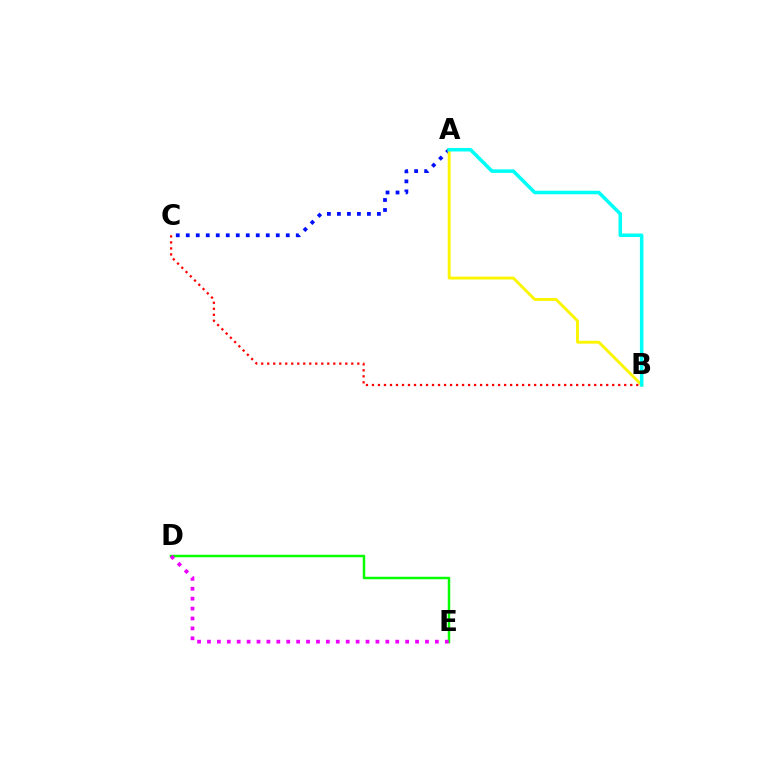{('A', 'C'): [{'color': '#0010ff', 'line_style': 'dotted', 'thickness': 2.72}], ('D', 'E'): [{'color': '#08ff00', 'line_style': 'solid', 'thickness': 1.79}, {'color': '#ee00ff', 'line_style': 'dotted', 'thickness': 2.69}], ('A', 'B'): [{'color': '#fcf500', 'line_style': 'solid', 'thickness': 2.08}, {'color': '#00fff6', 'line_style': 'solid', 'thickness': 2.54}], ('B', 'C'): [{'color': '#ff0000', 'line_style': 'dotted', 'thickness': 1.63}]}